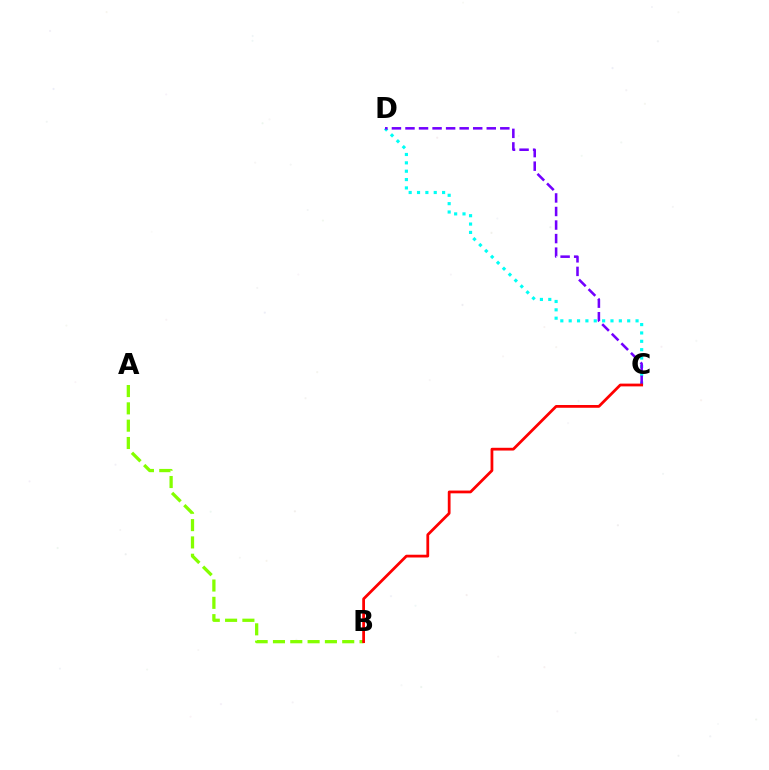{('C', 'D'): [{'color': '#00fff6', 'line_style': 'dotted', 'thickness': 2.27}, {'color': '#7200ff', 'line_style': 'dashed', 'thickness': 1.84}], ('A', 'B'): [{'color': '#84ff00', 'line_style': 'dashed', 'thickness': 2.35}], ('B', 'C'): [{'color': '#ff0000', 'line_style': 'solid', 'thickness': 1.99}]}